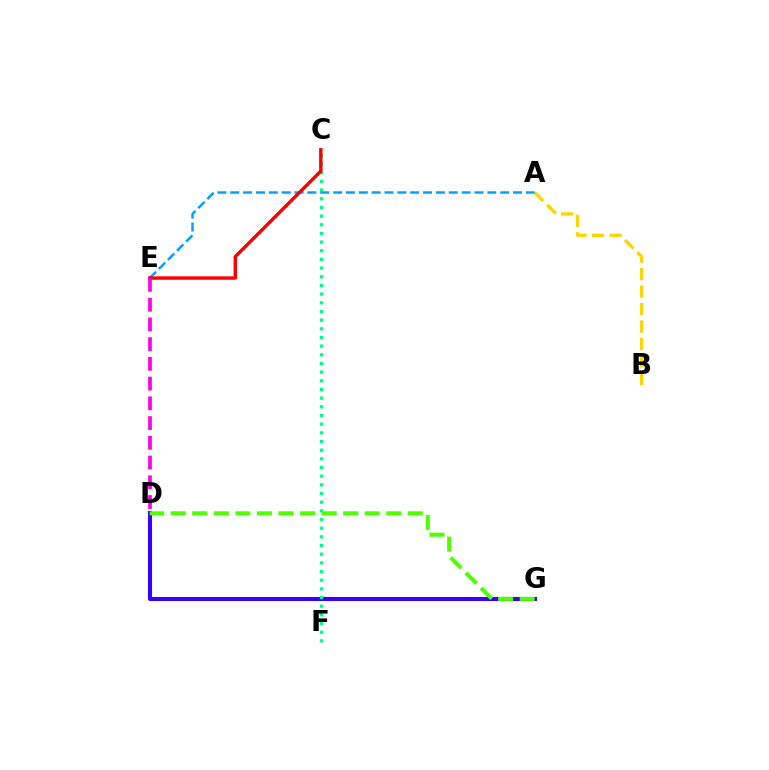{('D', 'G'): [{'color': '#3700ff', 'line_style': 'solid', 'thickness': 2.93}, {'color': '#4fff00', 'line_style': 'dashed', 'thickness': 2.93}], ('A', 'B'): [{'color': '#ffd500', 'line_style': 'dashed', 'thickness': 2.38}], ('C', 'F'): [{'color': '#00ff86', 'line_style': 'dotted', 'thickness': 2.36}], ('A', 'E'): [{'color': '#009eff', 'line_style': 'dashed', 'thickness': 1.75}], ('C', 'E'): [{'color': '#ff0000', 'line_style': 'solid', 'thickness': 2.47}], ('D', 'E'): [{'color': '#ff00ed', 'line_style': 'dashed', 'thickness': 2.68}]}